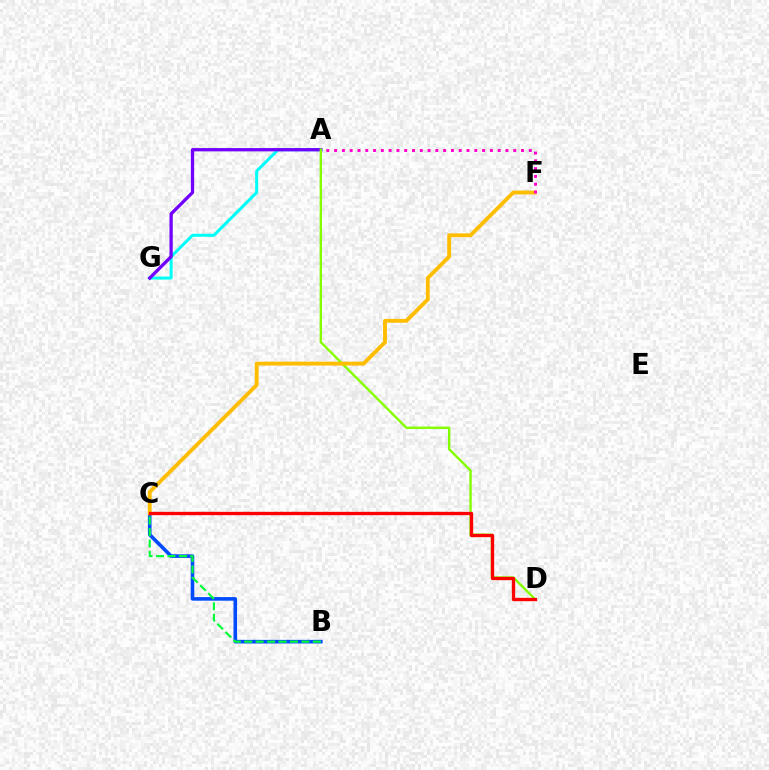{('B', 'C'): [{'color': '#004bff', 'line_style': 'solid', 'thickness': 2.59}, {'color': '#00ff39', 'line_style': 'dashed', 'thickness': 1.55}], ('A', 'G'): [{'color': '#00fff6', 'line_style': 'solid', 'thickness': 2.17}, {'color': '#7200ff', 'line_style': 'solid', 'thickness': 2.36}], ('A', 'D'): [{'color': '#84ff00', 'line_style': 'solid', 'thickness': 1.71}], ('C', 'F'): [{'color': '#ffbd00', 'line_style': 'solid', 'thickness': 2.77}], ('A', 'F'): [{'color': '#ff00cf', 'line_style': 'dotted', 'thickness': 2.12}], ('C', 'D'): [{'color': '#ff0000', 'line_style': 'solid', 'thickness': 2.41}]}